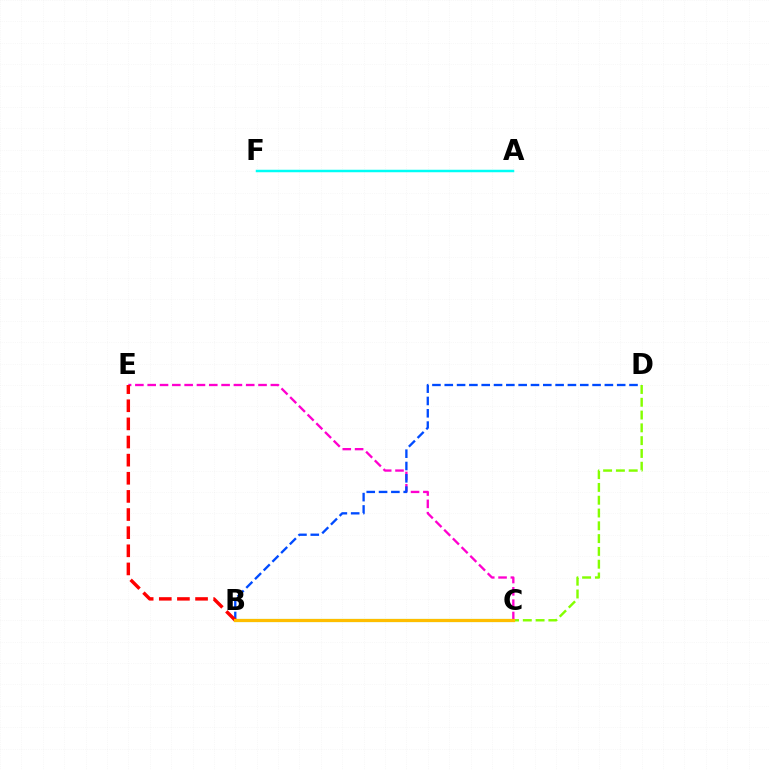{('C', 'E'): [{'color': '#ff00cf', 'line_style': 'dashed', 'thickness': 1.67}], ('B', 'D'): [{'color': '#004bff', 'line_style': 'dashed', 'thickness': 1.67}], ('B', 'C'): [{'color': '#7200ff', 'line_style': 'dotted', 'thickness': 2.12}, {'color': '#00ff39', 'line_style': 'solid', 'thickness': 2.22}, {'color': '#ffbd00', 'line_style': 'solid', 'thickness': 2.27}], ('C', 'D'): [{'color': '#84ff00', 'line_style': 'dashed', 'thickness': 1.74}], ('B', 'E'): [{'color': '#ff0000', 'line_style': 'dashed', 'thickness': 2.46}], ('A', 'F'): [{'color': '#00fff6', 'line_style': 'solid', 'thickness': 1.79}]}